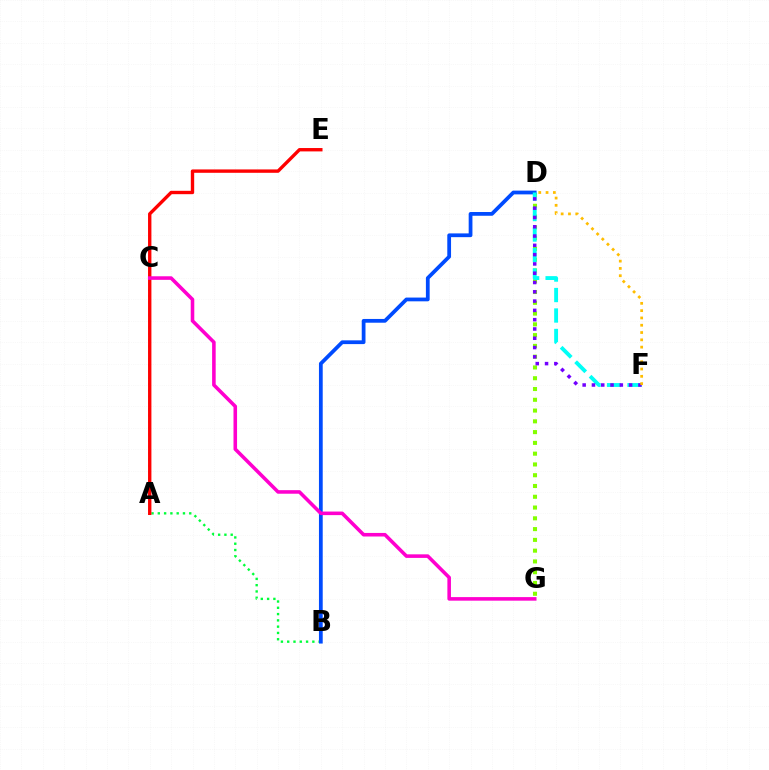{('B', 'C'): [{'color': '#00ff39', 'line_style': 'dotted', 'thickness': 1.71}], ('D', 'G'): [{'color': '#84ff00', 'line_style': 'dotted', 'thickness': 2.93}], ('B', 'D'): [{'color': '#004bff', 'line_style': 'solid', 'thickness': 2.71}], ('A', 'E'): [{'color': '#ff0000', 'line_style': 'solid', 'thickness': 2.43}], ('D', 'F'): [{'color': '#00fff6', 'line_style': 'dashed', 'thickness': 2.78}, {'color': '#7200ff', 'line_style': 'dotted', 'thickness': 2.52}, {'color': '#ffbd00', 'line_style': 'dotted', 'thickness': 1.98}], ('C', 'G'): [{'color': '#ff00cf', 'line_style': 'solid', 'thickness': 2.57}]}